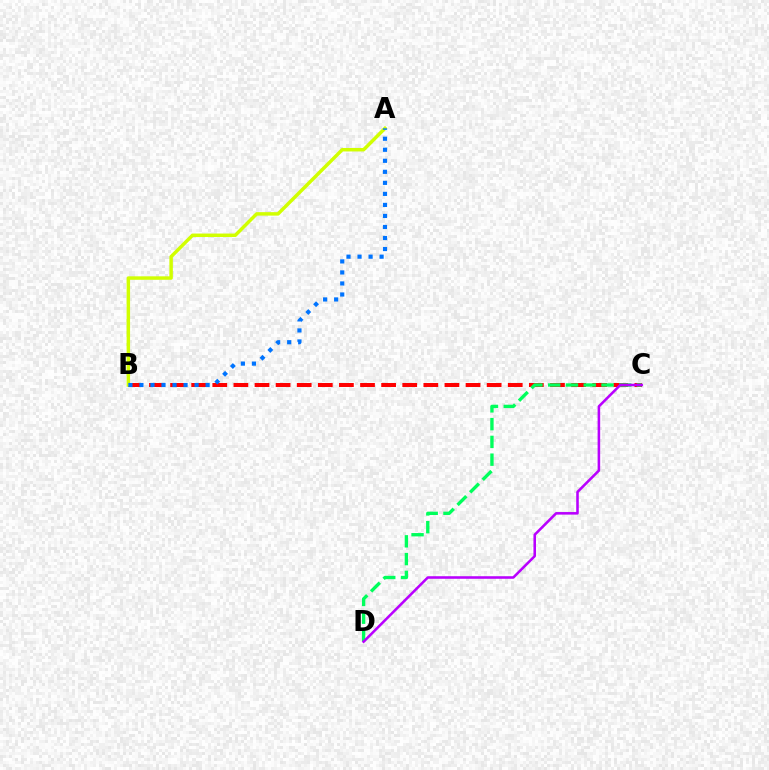{('B', 'C'): [{'color': '#ff0000', 'line_style': 'dashed', 'thickness': 2.87}], ('C', 'D'): [{'color': '#00ff5c', 'line_style': 'dashed', 'thickness': 2.41}, {'color': '#b900ff', 'line_style': 'solid', 'thickness': 1.85}], ('A', 'B'): [{'color': '#d1ff00', 'line_style': 'solid', 'thickness': 2.5}, {'color': '#0074ff', 'line_style': 'dotted', 'thickness': 3.0}]}